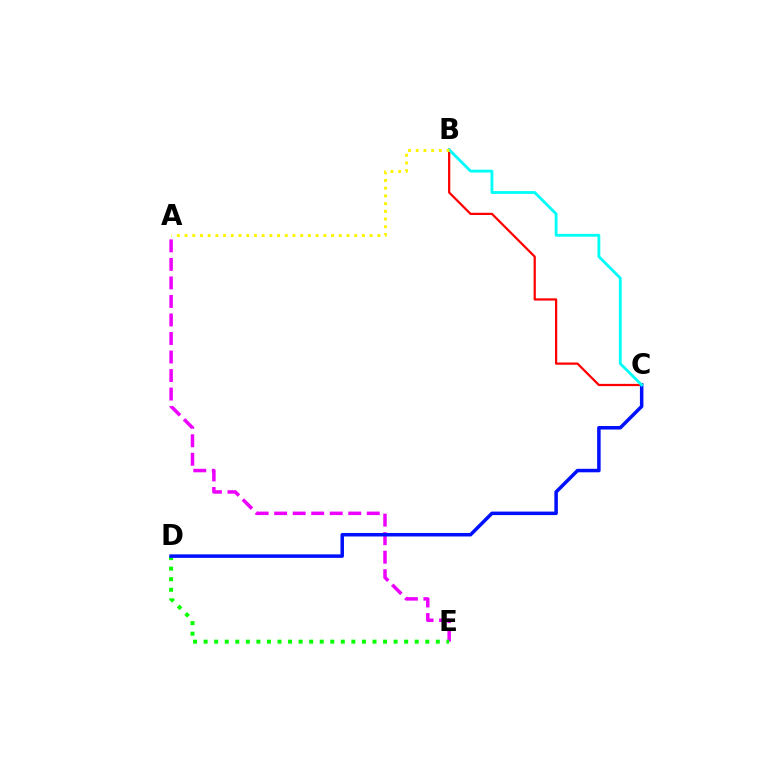{('A', 'E'): [{'color': '#ee00ff', 'line_style': 'dashed', 'thickness': 2.52}], ('D', 'E'): [{'color': '#08ff00', 'line_style': 'dotted', 'thickness': 2.87}], ('B', 'C'): [{'color': '#ff0000', 'line_style': 'solid', 'thickness': 1.61}, {'color': '#00fff6', 'line_style': 'solid', 'thickness': 2.03}], ('C', 'D'): [{'color': '#0010ff', 'line_style': 'solid', 'thickness': 2.52}], ('A', 'B'): [{'color': '#fcf500', 'line_style': 'dotted', 'thickness': 2.1}]}